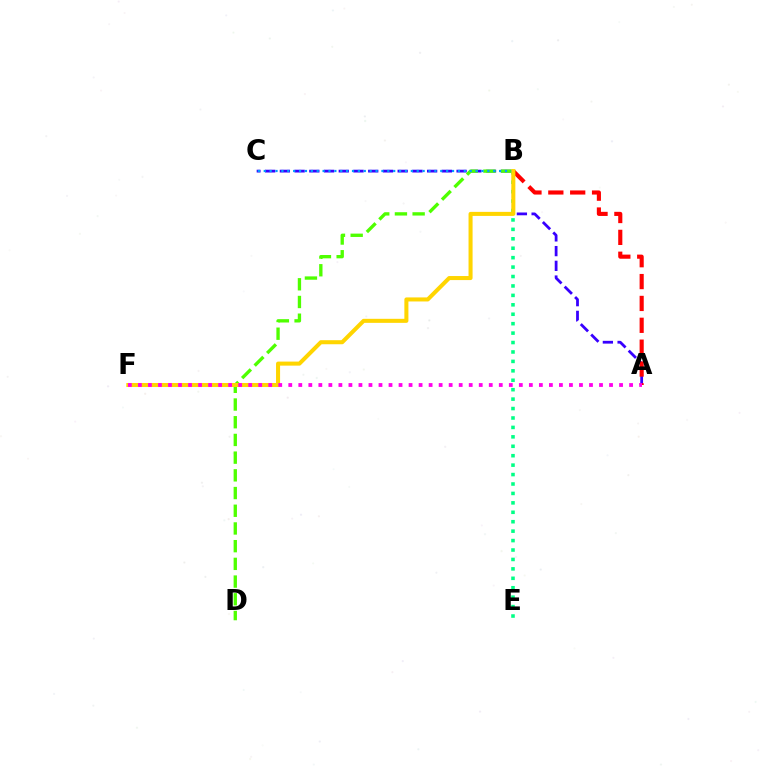{('A', 'C'): [{'color': '#3700ff', 'line_style': 'dashed', 'thickness': 2.0}], ('B', 'D'): [{'color': '#4fff00', 'line_style': 'dashed', 'thickness': 2.41}], ('A', 'B'): [{'color': '#ff0000', 'line_style': 'dashed', 'thickness': 2.97}], ('B', 'E'): [{'color': '#00ff86', 'line_style': 'dotted', 'thickness': 2.56}], ('B', 'C'): [{'color': '#009eff', 'line_style': 'dotted', 'thickness': 1.6}], ('B', 'F'): [{'color': '#ffd500', 'line_style': 'solid', 'thickness': 2.91}], ('A', 'F'): [{'color': '#ff00ed', 'line_style': 'dotted', 'thickness': 2.72}]}